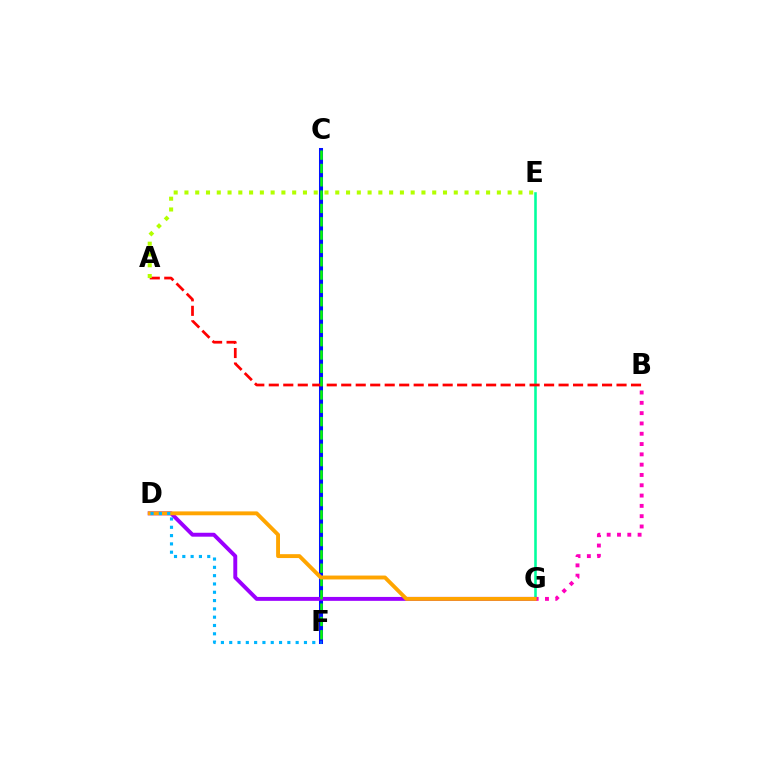{('C', 'F'): [{'color': '#0010ff', 'line_style': 'solid', 'thickness': 2.9}, {'color': '#08ff00', 'line_style': 'dashed', 'thickness': 1.81}], ('E', 'G'): [{'color': '#00ff9d', 'line_style': 'solid', 'thickness': 1.86}], ('D', 'G'): [{'color': '#9b00ff', 'line_style': 'solid', 'thickness': 2.82}, {'color': '#ffa500', 'line_style': 'solid', 'thickness': 2.8}], ('A', 'B'): [{'color': '#ff0000', 'line_style': 'dashed', 'thickness': 1.97}], ('B', 'G'): [{'color': '#ff00bd', 'line_style': 'dotted', 'thickness': 2.8}], ('A', 'E'): [{'color': '#b3ff00', 'line_style': 'dotted', 'thickness': 2.93}], ('D', 'F'): [{'color': '#00b5ff', 'line_style': 'dotted', 'thickness': 2.26}]}